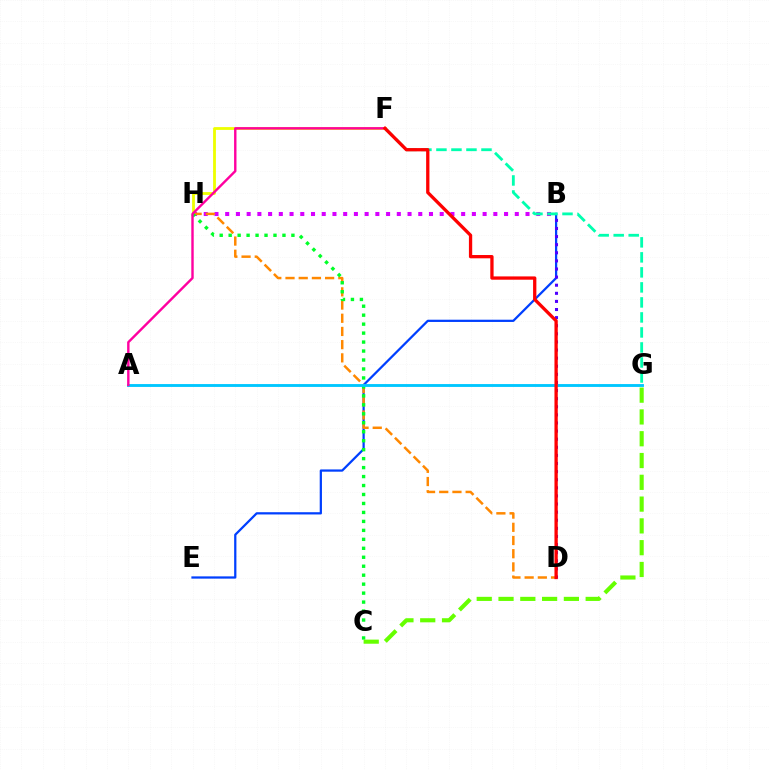{('B', 'H'): [{'color': '#d600ff', 'line_style': 'dotted', 'thickness': 2.91}], ('B', 'E'): [{'color': '#003fff', 'line_style': 'solid', 'thickness': 1.62}], ('F', 'G'): [{'color': '#00ffaf', 'line_style': 'dashed', 'thickness': 2.04}], ('F', 'H'): [{'color': '#eeff00', 'line_style': 'solid', 'thickness': 2.02}], ('D', 'H'): [{'color': '#ff8800', 'line_style': 'dashed', 'thickness': 1.79}], ('C', 'H'): [{'color': '#00ff27', 'line_style': 'dotted', 'thickness': 2.44}], ('B', 'D'): [{'color': '#4f00ff', 'line_style': 'dotted', 'thickness': 2.2}], ('C', 'G'): [{'color': '#66ff00', 'line_style': 'dashed', 'thickness': 2.96}], ('A', 'G'): [{'color': '#00c7ff', 'line_style': 'solid', 'thickness': 2.07}], ('A', 'F'): [{'color': '#ff00a0', 'line_style': 'solid', 'thickness': 1.73}], ('D', 'F'): [{'color': '#ff0000', 'line_style': 'solid', 'thickness': 2.37}]}